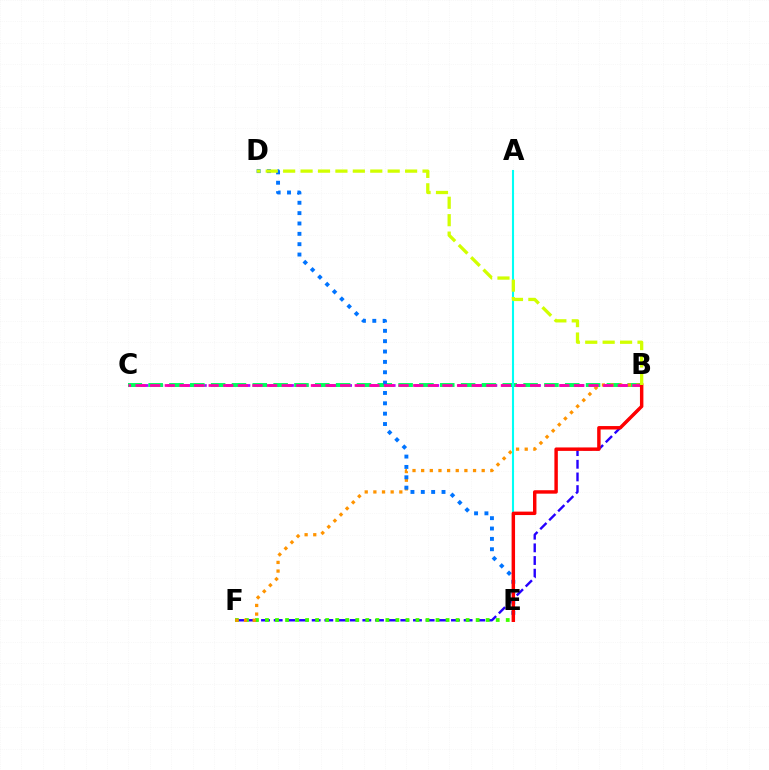{('B', 'F'): [{'color': '#2500ff', 'line_style': 'dashed', 'thickness': 1.72}, {'color': '#ff9400', 'line_style': 'dotted', 'thickness': 2.35}], ('E', 'F'): [{'color': '#3dff00', 'line_style': 'dotted', 'thickness': 2.73}], ('B', 'C'): [{'color': '#b900ff', 'line_style': 'dashed', 'thickness': 1.97}, {'color': '#00ff5c', 'line_style': 'dashed', 'thickness': 2.83}, {'color': '#ff00ac', 'line_style': 'dashed', 'thickness': 1.99}], ('A', 'E'): [{'color': '#00fff6', 'line_style': 'solid', 'thickness': 1.5}], ('D', 'E'): [{'color': '#0074ff', 'line_style': 'dotted', 'thickness': 2.81}], ('B', 'E'): [{'color': '#ff0000', 'line_style': 'solid', 'thickness': 2.48}], ('B', 'D'): [{'color': '#d1ff00', 'line_style': 'dashed', 'thickness': 2.37}]}